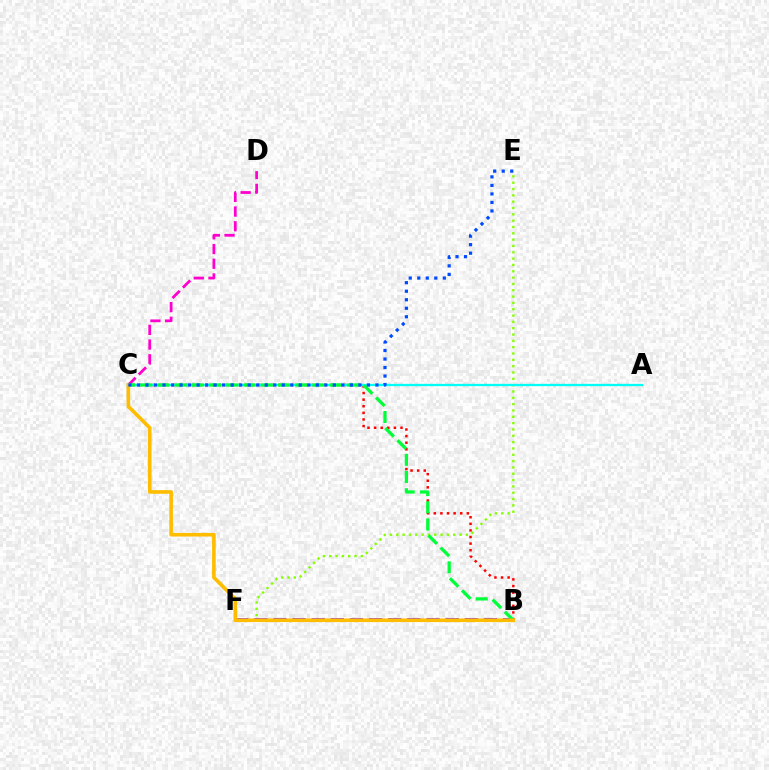{('B', 'C'): [{'color': '#ff0000', 'line_style': 'dotted', 'thickness': 1.79}, {'color': '#00ff39', 'line_style': 'dashed', 'thickness': 2.34}, {'color': '#ffbd00', 'line_style': 'solid', 'thickness': 2.61}], ('E', 'F'): [{'color': '#84ff00', 'line_style': 'dotted', 'thickness': 1.72}], ('C', 'D'): [{'color': '#ff00cf', 'line_style': 'dashed', 'thickness': 2.0}], ('B', 'F'): [{'color': '#7200ff', 'line_style': 'dashed', 'thickness': 2.6}], ('A', 'C'): [{'color': '#00fff6', 'line_style': 'solid', 'thickness': 1.65}], ('C', 'E'): [{'color': '#004bff', 'line_style': 'dotted', 'thickness': 2.31}]}